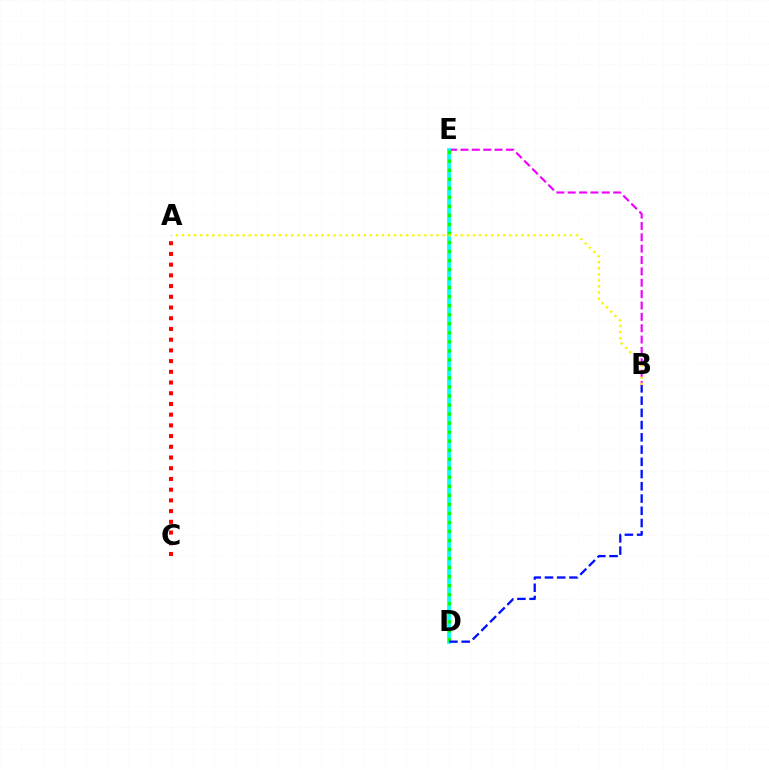{('A', 'C'): [{'color': '#ff0000', 'line_style': 'dotted', 'thickness': 2.91}], ('B', 'E'): [{'color': '#ee00ff', 'line_style': 'dashed', 'thickness': 1.54}], ('D', 'E'): [{'color': '#00fff6', 'line_style': 'solid', 'thickness': 2.68}, {'color': '#08ff00', 'line_style': 'dotted', 'thickness': 2.45}], ('A', 'B'): [{'color': '#fcf500', 'line_style': 'dotted', 'thickness': 1.65}], ('B', 'D'): [{'color': '#0010ff', 'line_style': 'dashed', 'thickness': 1.66}]}